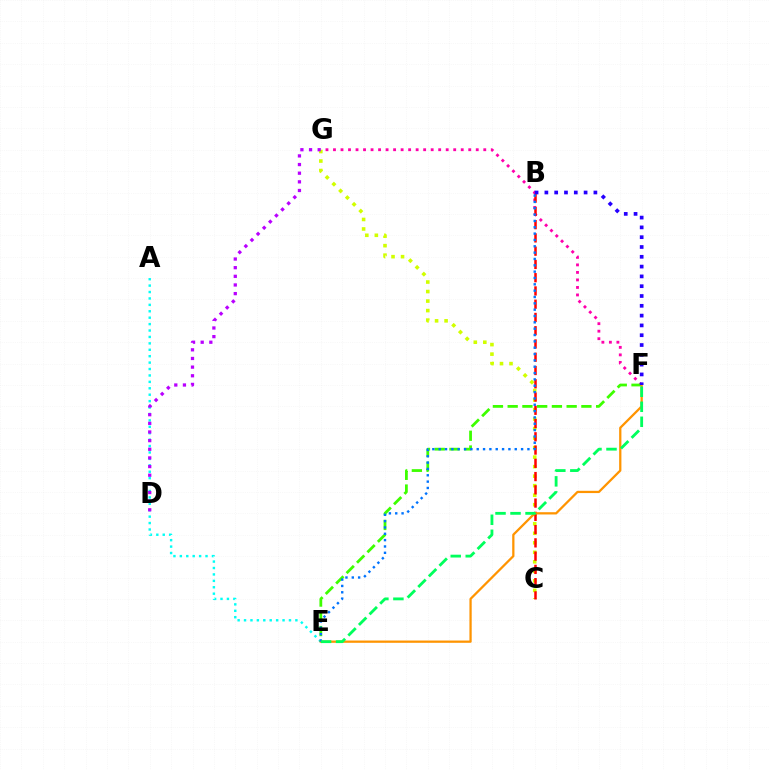{('C', 'G'): [{'color': '#d1ff00', 'line_style': 'dotted', 'thickness': 2.59}], ('A', 'E'): [{'color': '#00fff6', 'line_style': 'dotted', 'thickness': 1.74}], ('F', 'G'): [{'color': '#ff00ac', 'line_style': 'dotted', 'thickness': 2.04}], ('B', 'C'): [{'color': '#ff0000', 'line_style': 'dashed', 'thickness': 1.8}], ('D', 'G'): [{'color': '#b900ff', 'line_style': 'dotted', 'thickness': 2.35}], ('E', 'F'): [{'color': '#3dff00', 'line_style': 'dashed', 'thickness': 2.0}, {'color': '#ff9400', 'line_style': 'solid', 'thickness': 1.63}, {'color': '#00ff5c', 'line_style': 'dashed', 'thickness': 2.04}], ('B', 'F'): [{'color': '#2500ff', 'line_style': 'dotted', 'thickness': 2.66}], ('B', 'E'): [{'color': '#0074ff', 'line_style': 'dotted', 'thickness': 1.72}]}